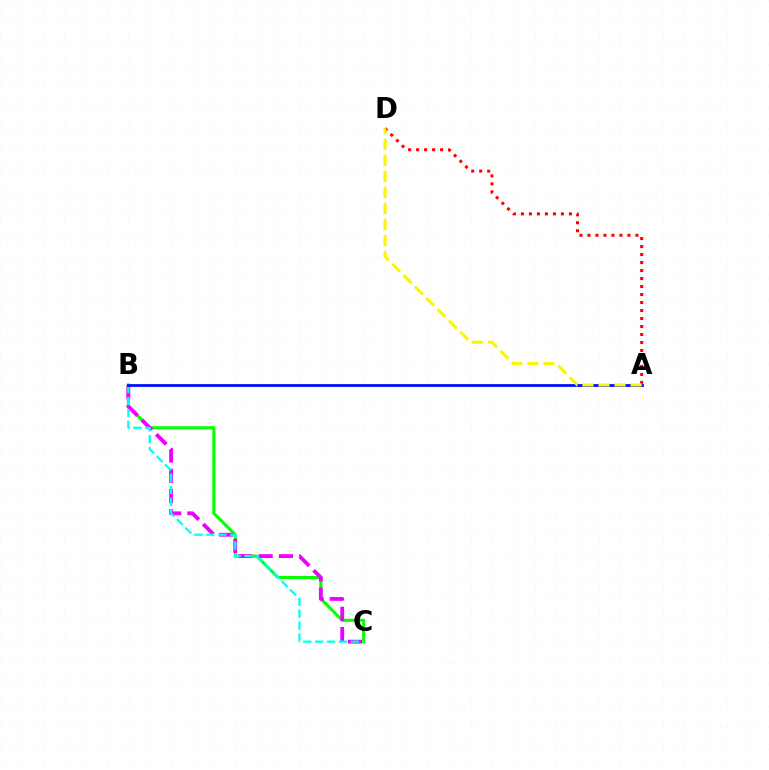{('B', 'C'): [{'color': '#08ff00', 'line_style': 'solid', 'thickness': 2.22}, {'color': '#ee00ff', 'line_style': 'dashed', 'thickness': 2.76}, {'color': '#00fff6', 'line_style': 'dashed', 'thickness': 1.62}], ('A', 'D'): [{'color': '#ff0000', 'line_style': 'dotted', 'thickness': 2.17}, {'color': '#fcf500', 'line_style': 'dashed', 'thickness': 2.18}], ('A', 'B'): [{'color': '#0010ff', 'line_style': 'solid', 'thickness': 2.01}]}